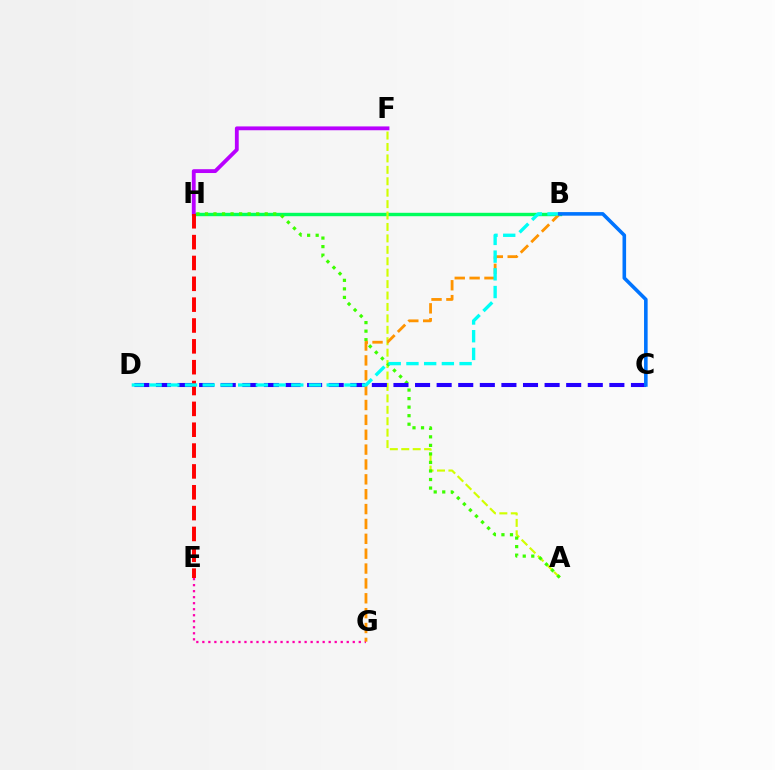{('E', 'G'): [{'color': '#ff00ac', 'line_style': 'dotted', 'thickness': 1.63}], ('B', 'H'): [{'color': '#00ff5c', 'line_style': 'solid', 'thickness': 2.45}], ('F', 'H'): [{'color': '#b900ff', 'line_style': 'solid', 'thickness': 2.75}], ('A', 'F'): [{'color': '#d1ff00', 'line_style': 'dashed', 'thickness': 1.55}], ('A', 'H'): [{'color': '#3dff00', 'line_style': 'dotted', 'thickness': 2.32}], ('C', 'D'): [{'color': '#2500ff', 'line_style': 'dashed', 'thickness': 2.93}], ('E', 'H'): [{'color': '#ff0000', 'line_style': 'dashed', 'thickness': 2.83}], ('B', 'G'): [{'color': '#ff9400', 'line_style': 'dashed', 'thickness': 2.02}], ('B', 'D'): [{'color': '#00fff6', 'line_style': 'dashed', 'thickness': 2.41}], ('B', 'C'): [{'color': '#0074ff', 'line_style': 'solid', 'thickness': 2.58}]}